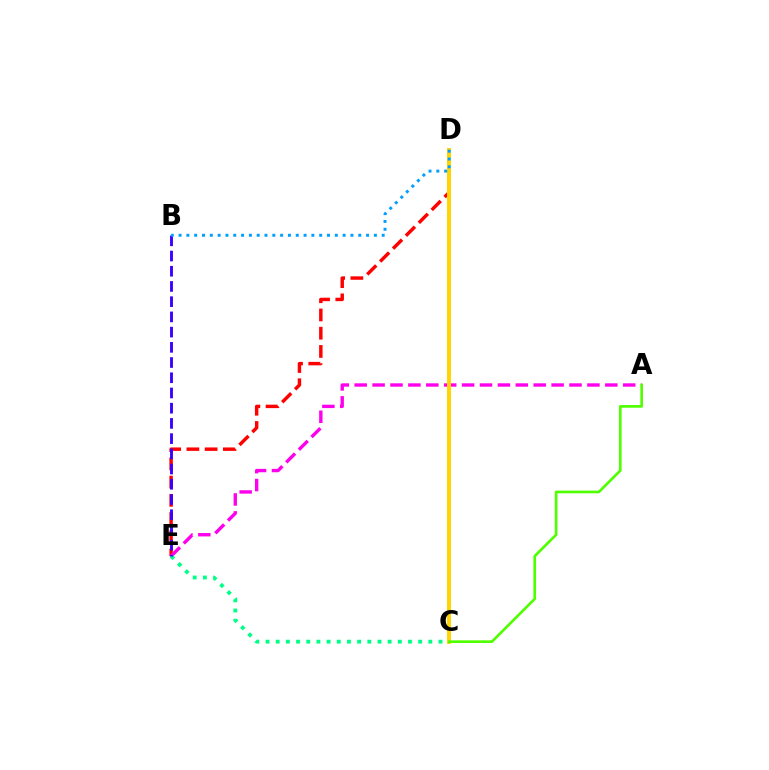{('D', 'E'): [{'color': '#ff0000', 'line_style': 'dashed', 'thickness': 2.48}], ('A', 'E'): [{'color': '#ff00ed', 'line_style': 'dashed', 'thickness': 2.43}], ('C', 'E'): [{'color': '#00ff86', 'line_style': 'dotted', 'thickness': 2.76}], ('B', 'E'): [{'color': '#3700ff', 'line_style': 'dashed', 'thickness': 2.07}], ('C', 'D'): [{'color': '#ffd500', 'line_style': 'solid', 'thickness': 2.86}], ('A', 'C'): [{'color': '#4fff00', 'line_style': 'solid', 'thickness': 1.91}], ('B', 'D'): [{'color': '#009eff', 'line_style': 'dotted', 'thickness': 2.12}]}